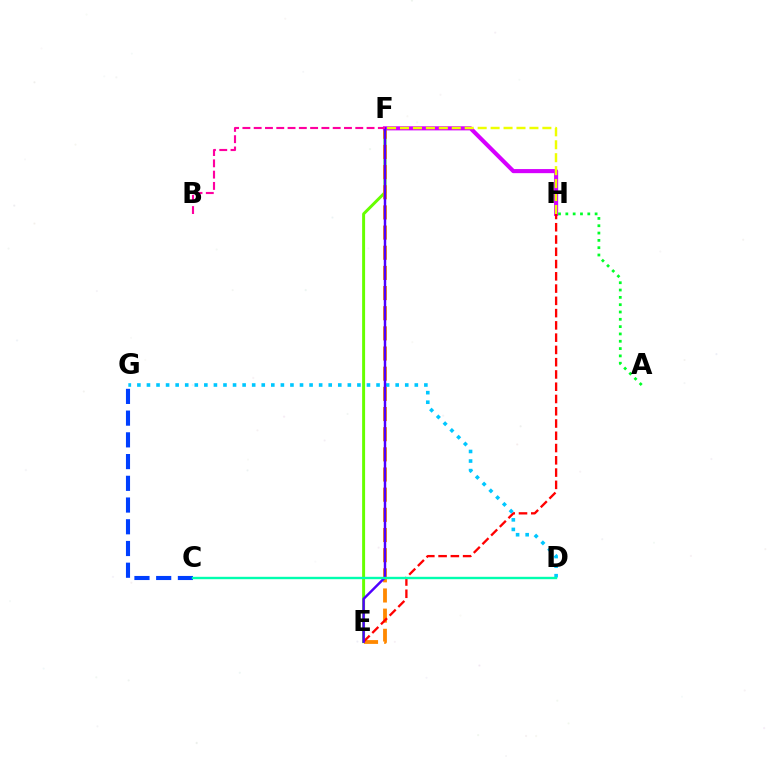{('E', 'F'): [{'color': '#66ff00', 'line_style': 'solid', 'thickness': 2.13}, {'color': '#ff8800', 'line_style': 'dashed', 'thickness': 2.74}, {'color': '#4f00ff', 'line_style': 'solid', 'thickness': 1.76}], ('F', 'H'): [{'color': '#d600ff', 'line_style': 'solid', 'thickness': 2.95}, {'color': '#eeff00', 'line_style': 'dashed', 'thickness': 1.76}], ('E', 'H'): [{'color': '#ff0000', 'line_style': 'dashed', 'thickness': 1.67}], ('A', 'H'): [{'color': '#00ff27', 'line_style': 'dotted', 'thickness': 1.99}], ('D', 'G'): [{'color': '#00c7ff', 'line_style': 'dotted', 'thickness': 2.6}], ('C', 'G'): [{'color': '#003fff', 'line_style': 'dashed', 'thickness': 2.95}], ('B', 'F'): [{'color': '#ff00a0', 'line_style': 'dashed', 'thickness': 1.53}], ('C', 'D'): [{'color': '#00ffaf', 'line_style': 'solid', 'thickness': 1.71}]}